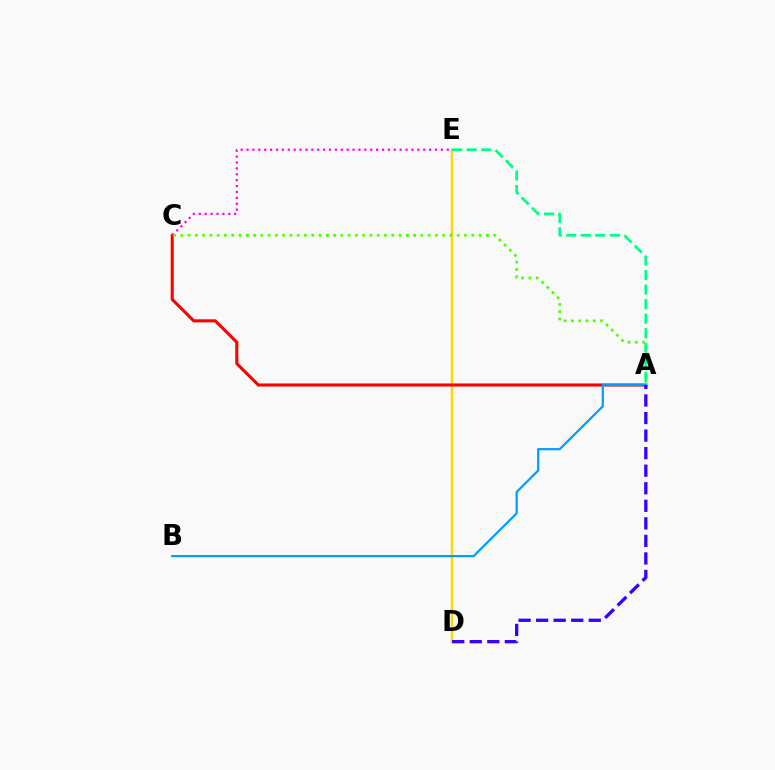{('D', 'E'): [{'color': '#ffd500', 'line_style': 'solid', 'thickness': 1.79}], ('A', 'C'): [{'color': '#ff0000', 'line_style': 'solid', 'thickness': 2.22}, {'color': '#4fff00', 'line_style': 'dotted', 'thickness': 1.98}], ('C', 'E'): [{'color': '#ff00ed', 'line_style': 'dotted', 'thickness': 1.6}], ('A', 'B'): [{'color': '#009eff', 'line_style': 'solid', 'thickness': 1.6}], ('A', 'E'): [{'color': '#00ff86', 'line_style': 'dashed', 'thickness': 1.98}], ('A', 'D'): [{'color': '#3700ff', 'line_style': 'dashed', 'thickness': 2.38}]}